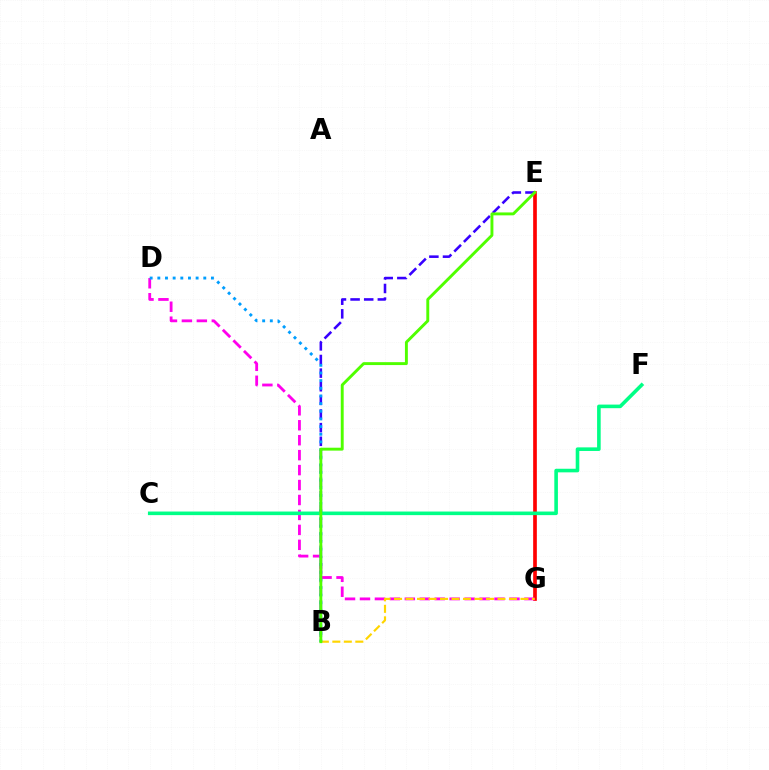{('E', 'G'): [{'color': '#ff0000', 'line_style': 'solid', 'thickness': 2.65}], ('B', 'E'): [{'color': '#3700ff', 'line_style': 'dashed', 'thickness': 1.85}, {'color': '#4fff00', 'line_style': 'solid', 'thickness': 2.1}], ('D', 'G'): [{'color': '#ff00ed', 'line_style': 'dashed', 'thickness': 2.03}], ('B', 'G'): [{'color': '#ffd500', 'line_style': 'dashed', 'thickness': 1.56}], ('C', 'F'): [{'color': '#00ff86', 'line_style': 'solid', 'thickness': 2.59}], ('B', 'D'): [{'color': '#009eff', 'line_style': 'dotted', 'thickness': 2.08}]}